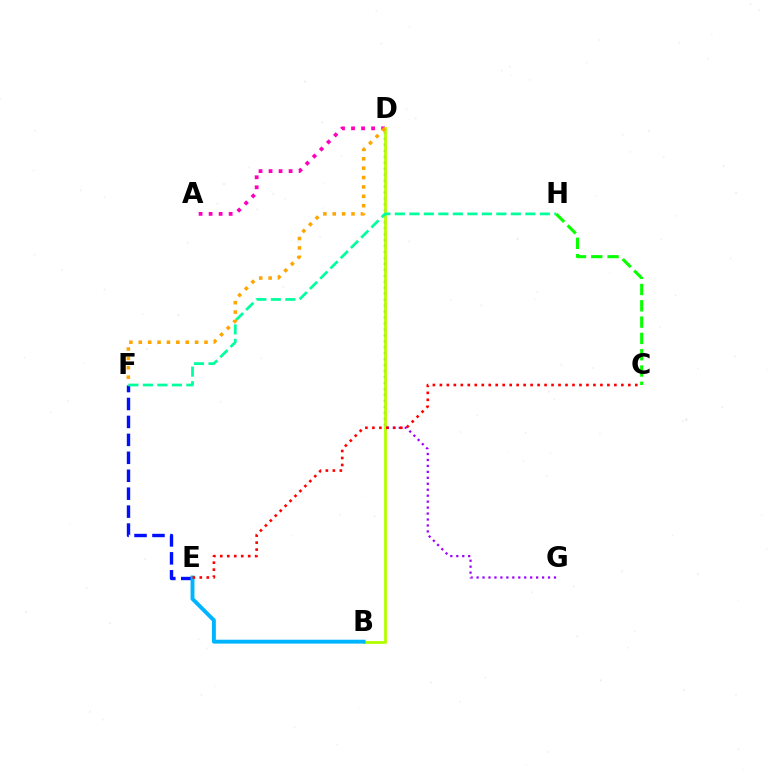{('D', 'G'): [{'color': '#9b00ff', 'line_style': 'dotted', 'thickness': 1.62}], ('E', 'F'): [{'color': '#0010ff', 'line_style': 'dashed', 'thickness': 2.44}], ('A', 'D'): [{'color': '#ff00bd', 'line_style': 'dotted', 'thickness': 2.72}], ('B', 'D'): [{'color': '#b3ff00', 'line_style': 'solid', 'thickness': 2.03}], ('C', 'H'): [{'color': '#08ff00', 'line_style': 'dashed', 'thickness': 2.21}], ('B', 'E'): [{'color': '#00b5ff', 'line_style': 'solid', 'thickness': 2.81}], ('F', 'H'): [{'color': '#00ff9d', 'line_style': 'dashed', 'thickness': 1.97}], ('D', 'F'): [{'color': '#ffa500', 'line_style': 'dotted', 'thickness': 2.55}], ('C', 'E'): [{'color': '#ff0000', 'line_style': 'dotted', 'thickness': 1.9}]}